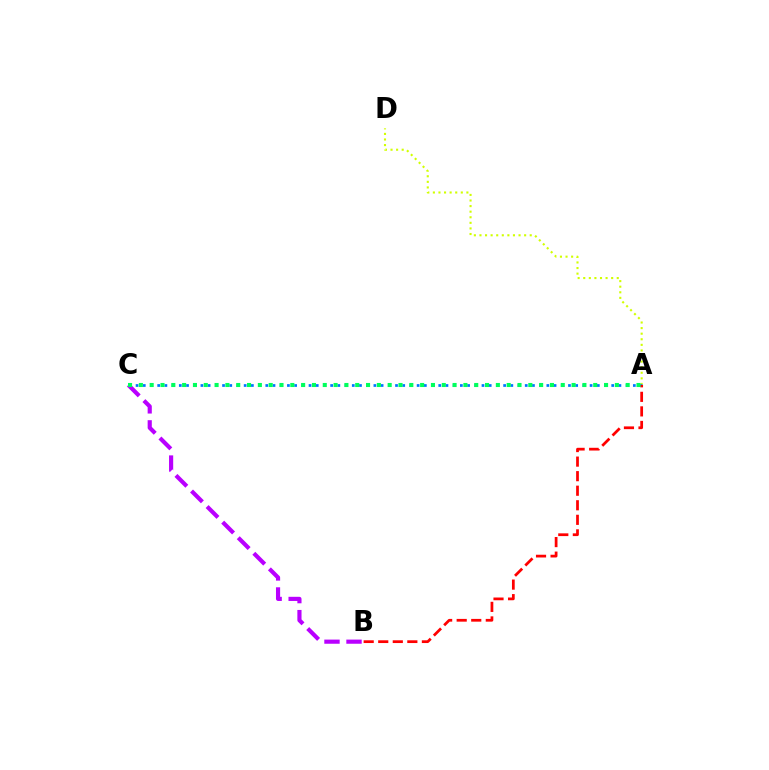{('A', 'D'): [{'color': '#d1ff00', 'line_style': 'dotted', 'thickness': 1.52}], ('A', 'C'): [{'color': '#0074ff', 'line_style': 'dotted', 'thickness': 1.96}, {'color': '#00ff5c', 'line_style': 'dotted', 'thickness': 2.94}], ('A', 'B'): [{'color': '#ff0000', 'line_style': 'dashed', 'thickness': 1.98}], ('B', 'C'): [{'color': '#b900ff', 'line_style': 'dashed', 'thickness': 2.99}]}